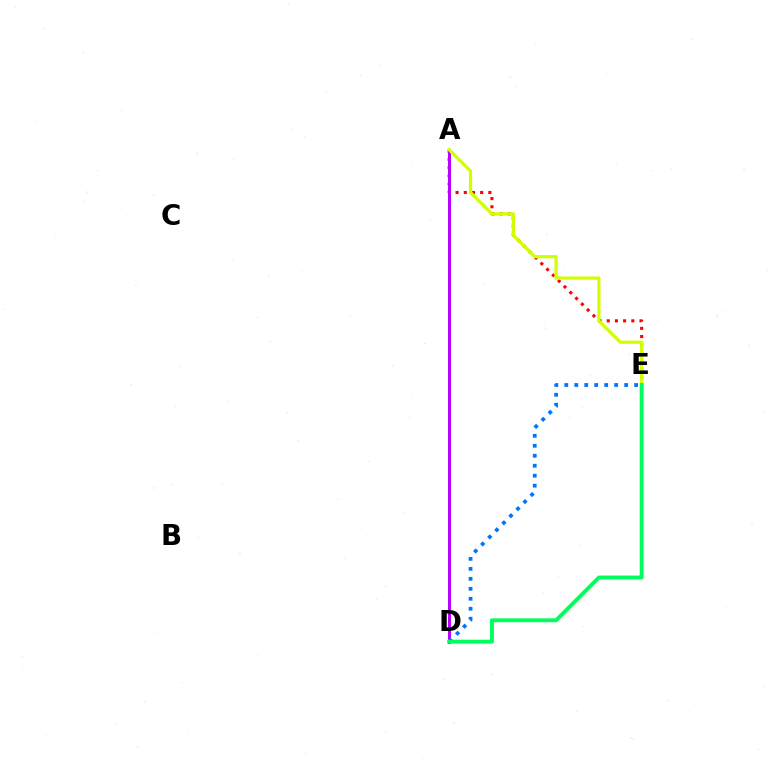{('A', 'E'): [{'color': '#ff0000', 'line_style': 'dotted', 'thickness': 2.23}, {'color': '#d1ff00', 'line_style': 'solid', 'thickness': 2.33}], ('A', 'D'): [{'color': '#b900ff', 'line_style': 'solid', 'thickness': 2.15}], ('D', 'E'): [{'color': '#0074ff', 'line_style': 'dotted', 'thickness': 2.71}, {'color': '#00ff5c', 'line_style': 'solid', 'thickness': 2.81}]}